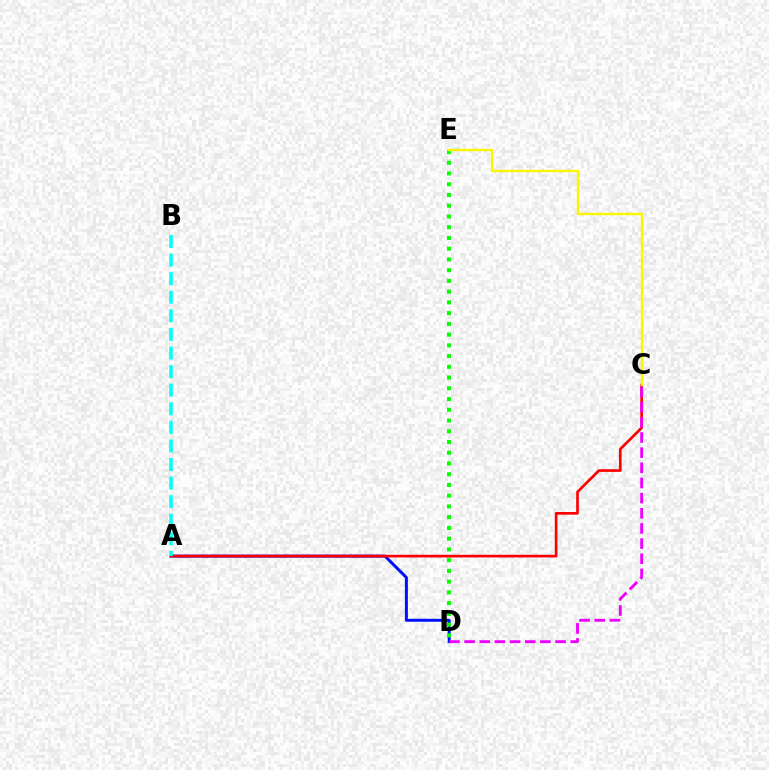{('A', 'D'): [{'color': '#0010ff', 'line_style': 'solid', 'thickness': 2.14}], ('A', 'C'): [{'color': '#ff0000', 'line_style': 'solid', 'thickness': 1.93}], ('C', 'D'): [{'color': '#ee00ff', 'line_style': 'dashed', 'thickness': 2.06}], ('D', 'E'): [{'color': '#08ff00', 'line_style': 'dotted', 'thickness': 2.92}], ('A', 'B'): [{'color': '#00fff6', 'line_style': 'dashed', 'thickness': 2.52}], ('C', 'E'): [{'color': '#fcf500', 'line_style': 'solid', 'thickness': 1.69}]}